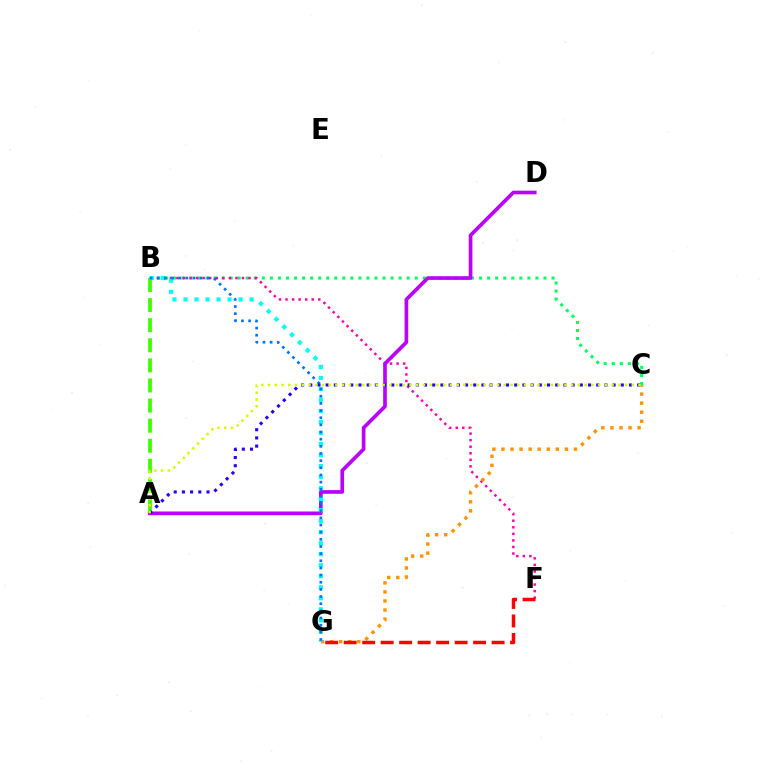{('A', 'B'): [{'color': '#3dff00', 'line_style': 'dashed', 'thickness': 2.73}], ('B', 'C'): [{'color': '#00ff5c', 'line_style': 'dotted', 'thickness': 2.19}], ('B', 'F'): [{'color': '#ff00ac', 'line_style': 'dotted', 'thickness': 1.78}], ('C', 'G'): [{'color': '#ff9400', 'line_style': 'dotted', 'thickness': 2.46}], ('A', 'D'): [{'color': '#b900ff', 'line_style': 'solid', 'thickness': 2.64}], ('F', 'G'): [{'color': '#ff0000', 'line_style': 'dashed', 'thickness': 2.51}], ('B', 'G'): [{'color': '#00fff6', 'line_style': 'dotted', 'thickness': 2.99}, {'color': '#0074ff', 'line_style': 'dotted', 'thickness': 1.94}], ('A', 'C'): [{'color': '#2500ff', 'line_style': 'dotted', 'thickness': 2.23}, {'color': '#d1ff00', 'line_style': 'dotted', 'thickness': 1.83}]}